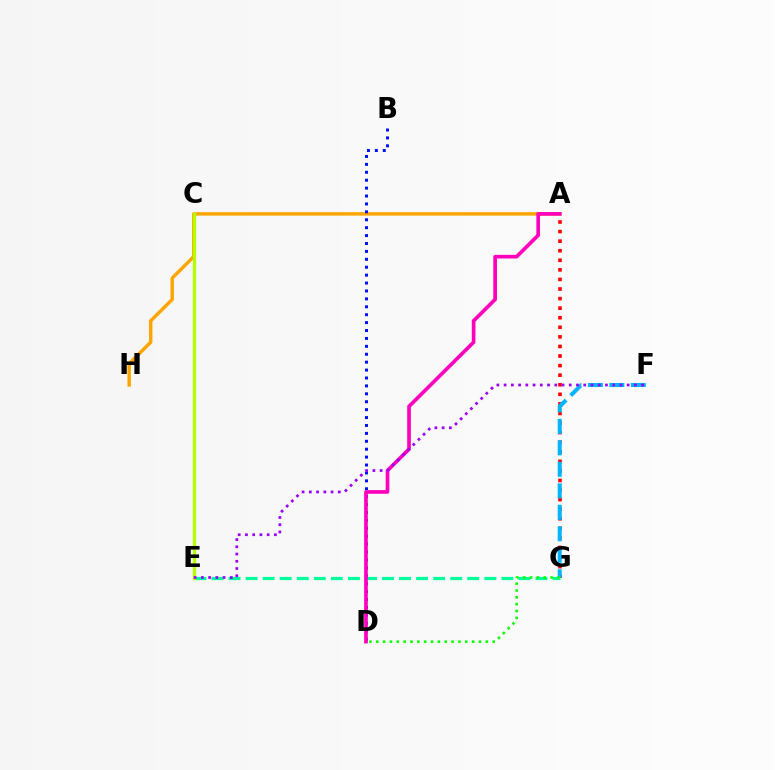{('A', 'G'): [{'color': '#ff0000', 'line_style': 'dotted', 'thickness': 2.6}], ('A', 'H'): [{'color': '#ffa500', 'line_style': 'solid', 'thickness': 2.48}], ('E', 'G'): [{'color': '#00ff9d', 'line_style': 'dashed', 'thickness': 2.32}], ('B', 'D'): [{'color': '#0010ff', 'line_style': 'dotted', 'thickness': 2.15}], ('F', 'G'): [{'color': '#00b5ff', 'line_style': 'dashed', 'thickness': 2.92}], ('A', 'D'): [{'color': '#ff00bd', 'line_style': 'solid', 'thickness': 2.64}], ('C', 'E'): [{'color': '#b3ff00', 'line_style': 'solid', 'thickness': 2.41}], ('D', 'G'): [{'color': '#08ff00', 'line_style': 'dotted', 'thickness': 1.86}], ('E', 'F'): [{'color': '#9b00ff', 'line_style': 'dotted', 'thickness': 1.97}]}